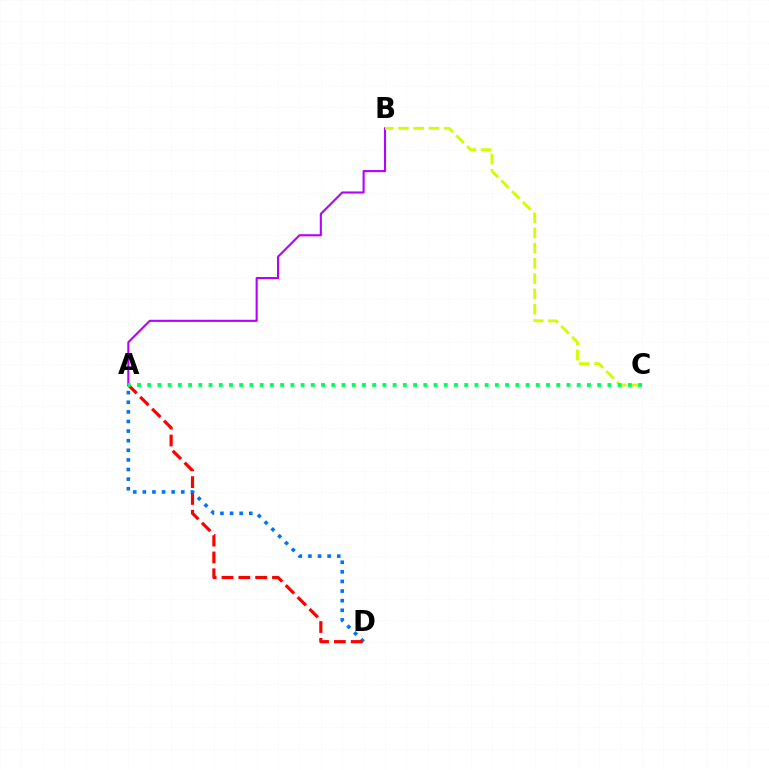{('A', 'B'): [{'color': '#b900ff', 'line_style': 'solid', 'thickness': 1.52}], ('A', 'D'): [{'color': '#0074ff', 'line_style': 'dotted', 'thickness': 2.61}, {'color': '#ff0000', 'line_style': 'dashed', 'thickness': 2.29}], ('B', 'C'): [{'color': '#d1ff00', 'line_style': 'dashed', 'thickness': 2.07}], ('A', 'C'): [{'color': '#00ff5c', 'line_style': 'dotted', 'thickness': 2.78}]}